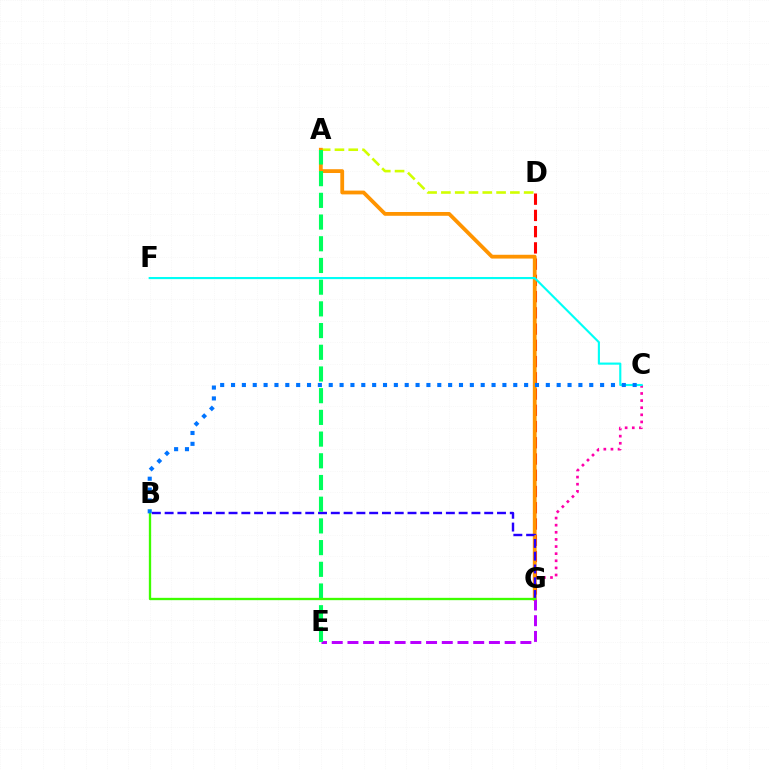{('D', 'G'): [{'color': '#ff0000', 'line_style': 'dashed', 'thickness': 2.21}], ('A', 'D'): [{'color': '#d1ff00', 'line_style': 'dashed', 'thickness': 1.87}], ('C', 'G'): [{'color': '#ff00ac', 'line_style': 'dotted', 'thickness': 1.93}], ('A', 'G'): [{'color': '#ff9400', 'line_style': 'solid', 'thickness': 2.73}], ('E', 'G'): [{'color': '#b900ff', 'line_style': 'dashed', 'thickness': 2.14}], ('B', 'G'): [{'color': '#2500ff', 'line_style': 'dashed', 'thickness': 1.74}, {'color': '#3dff00', 'line_style': 'solid', 'thickness': 1.67}], ('A', 'E'): [{'color': '#00ff5c', 'line_style': 'dashed', 'thickness': 2.95}], ('C', 'F'): [{'color': '#00fff6', 'line_style': 'solid', 'thickness': 1.54}], ('B', 'C'): [{'color': '#0074ff', 'line_style': 'dotted', 'thickness': 2.95}]}